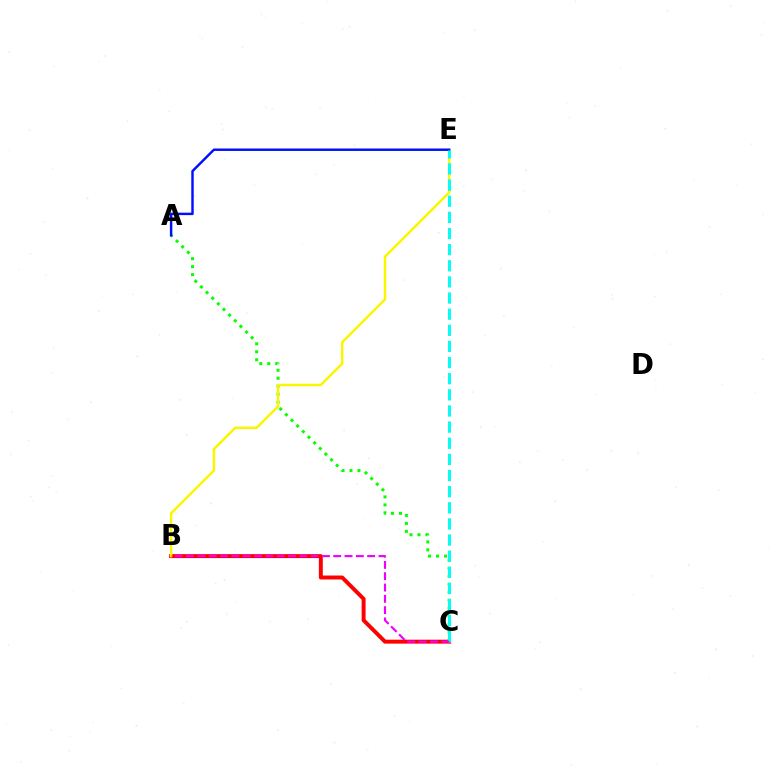{('B', 'C'): [{'color': '#ff0000', 'line_style': 'solid', 'thickness': 2.84}, {'color': '#ee00ff', 'line_style': 'dashed', 'thickness': 1.54}], ('A', 'C'): [{'color': '#08ff00', 'line_style': 'dotted', 'thickness': 2.17}], ('B', 'E'): [{'color': '#fcf500', 'line_style': 'solid', 'thickness': 1.79}], ('A', 'E'): [{'color': '#0010ff', 'line_style': 'solid', 'thickness': 1.76}], ('C', 'E'): [{'color': '#00fff6', 'line_style': 'dashed', 'thickness': 2.19}]}